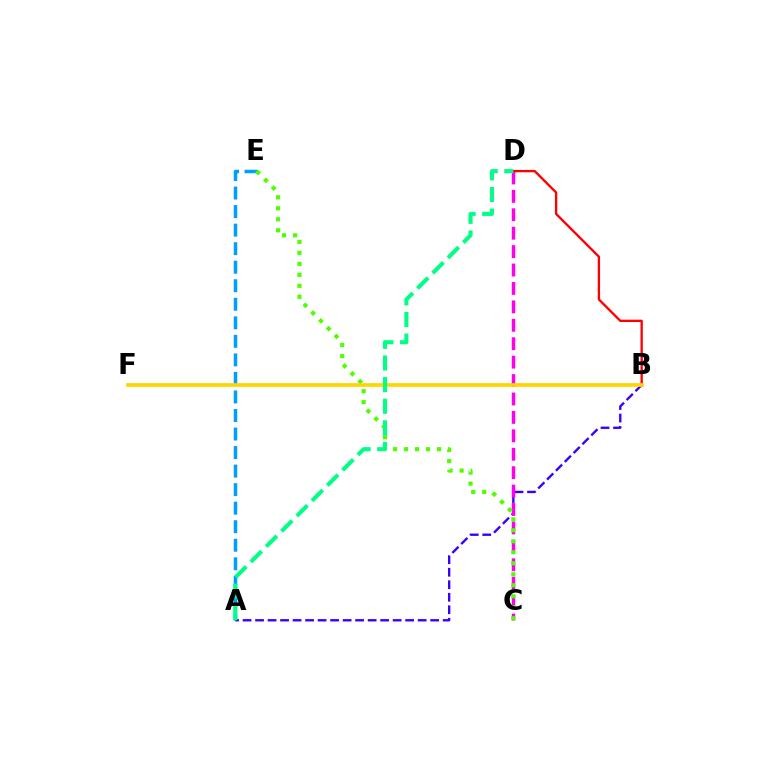{('A', 'E'): [{'color': '#009eff', 'line_style': 'dashed', 'thickness': 2.52}], ('A', 'B'): [{'color': '#3700ff', 'line_style': 'dashed', 'thickness': 1.7}], ('C', 'D'): [{'color': '#ff00ed', 'line_style': 'dashed', 'thickness': 2.5}], ('C', 'E'): [{'color': '#4fff00', 'line_style': 'dotted', 'thickness': 2.99}], ('B', 'D'): [{'color': '#ff0000', 'line_style': 'solid', 'thickness': 1.68}], ('B', 'F'): [{'color': '#ffd500', 'line_style': 'solid', 'thickness': 2.64}], ('A', 'D'): [{'color': '#00ff86', 'line_style': 'dashed', 'thickness': 2.94}]}